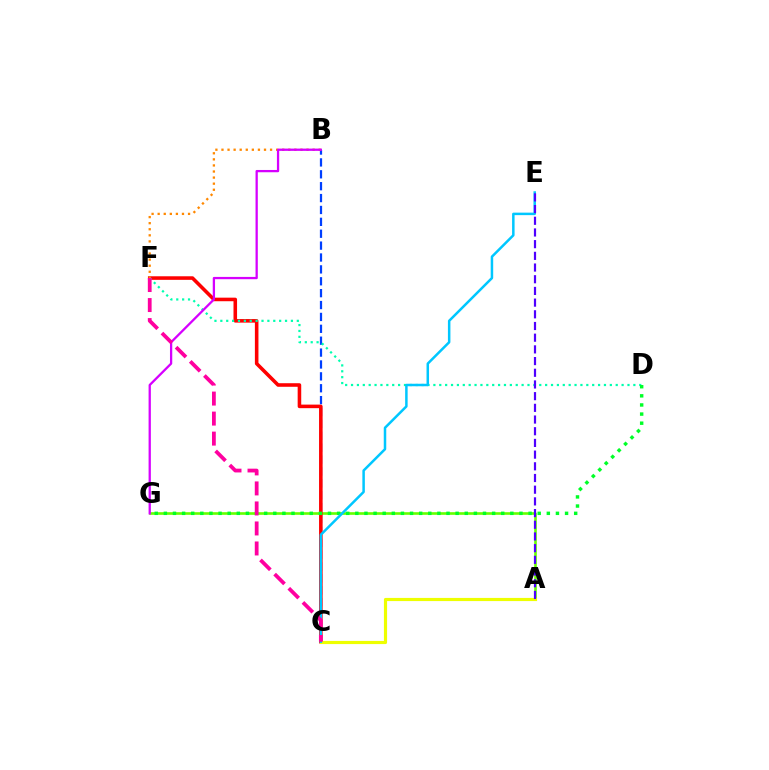{('A', 'G'): [{'color': '#66ff00', 'line_style': 'solid', 'thickness': 1.89}], ('B', 'C'): [{'color': '#003fff', 'line_style': 'dashed', 'thickness': 1.61}], ('C', 'F'): [{'color': '#ff0000', 'line_style': 'solid', 'thickness': 2.57}, {'color': '#ff00a0', 'line_style': 'dashed', 'thickness': 2.72}], ('D', 'F'): [{'color': '#00ffaf', 'line_style': 'dotted', 'thickness': 1.6}], ('D', 'G'): [{'color': '#00ff27', 'line_style': 'dotted', 'thickness': 2.48}], ('B', 'F'): [{'color': '#ff8800', 'line_style': 'dotted', 'thickness': 1.65}], ('A', 'C'): [{'color': '#eeff00', 'line_style': 'solid', 'thickness': 2.28}], ('C', 'E'): [{'color': '#00c7ff', 'line_style': 'solid', 'thickness': 1.8}], ('B', 'G'): [{'color': '#d600ff', 'line_style': 'solid', 'thickness': 1.64}], ('A', 'E'): [{'color': '#4f00ff', 'line_style': 'dashed', 'thickness': 1.59}]}